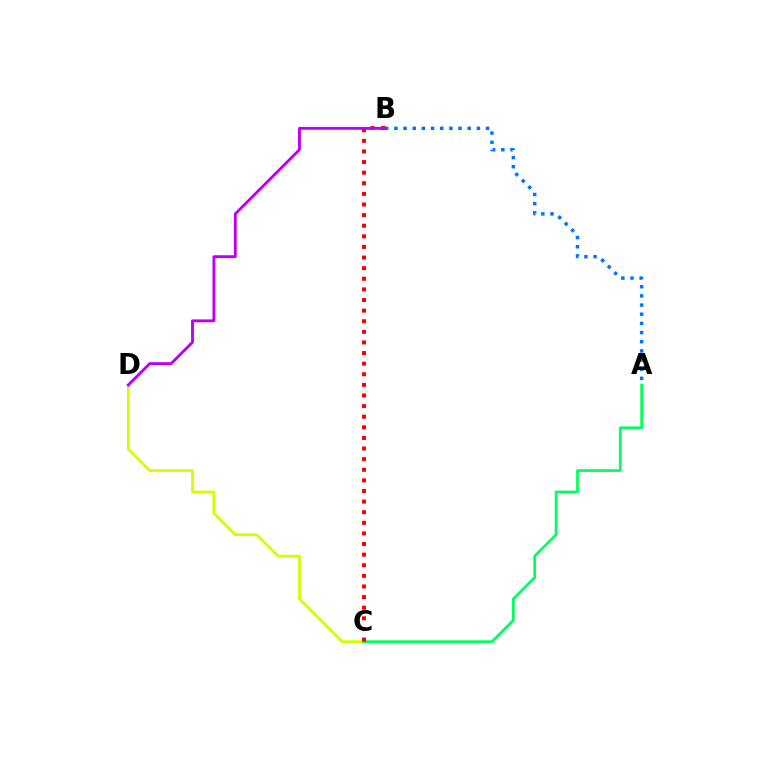{('C', 'D'): [{'color': '#d1ff00', 'line_style': 'solid', 'thickness': 1.99}], ('A', 'C'): [{'color': '#00ff5c', 'line_style': 'solid', 'thickness': 1.96}], ('A', 'B'): [{'color': '#0074ff', 'line_style': 'dotted', 'thickness': 2.49}], ('B', 'C'): [{'color': '#ff0000', 'line_style': 'dotted', 'thickness': 2.88}], ('B', 'D'): [{'color': '#b900ff', 'line_style': 'solid', 'thickness': 2.08}]}